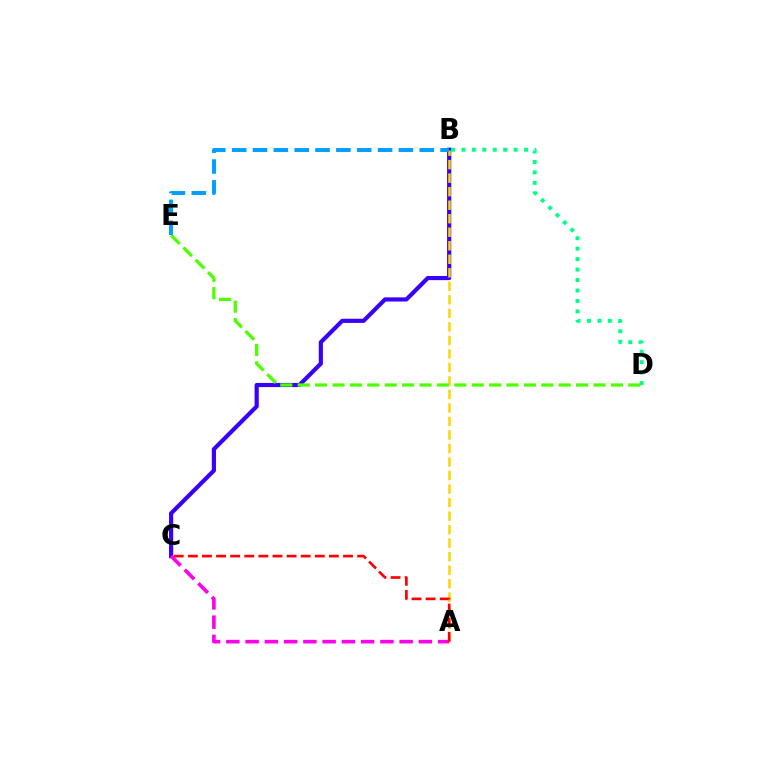{('B', 'C'): [{'color': '#3700ff', 'line_style': 'solid', 'thickness': 2.99}], ('A', 'B'): [{'color': '#ffd500', 'line_style': 'dashed', 'thickness': 1.84}], ('B', 'D'): [{'color': '#00ff86', 'line_style': 'dotted', 'thickness': 2.84}], ('A', 'C'): [{'color': '#ff00ed', 'line_style': 'dashed', 'thickness': 2.62}, {'color': '#ff0000', 'line_style': 'dashed', 'thickness': 1.92}], ('B', 'E'): [{'color': '#009eff', 'line_style': 'dashed', 'thickness': 2.83}], ('D', 'E'): [{'color': '#4fff00', 'line_style': 'dashed', 'thickness': 2.36}]}